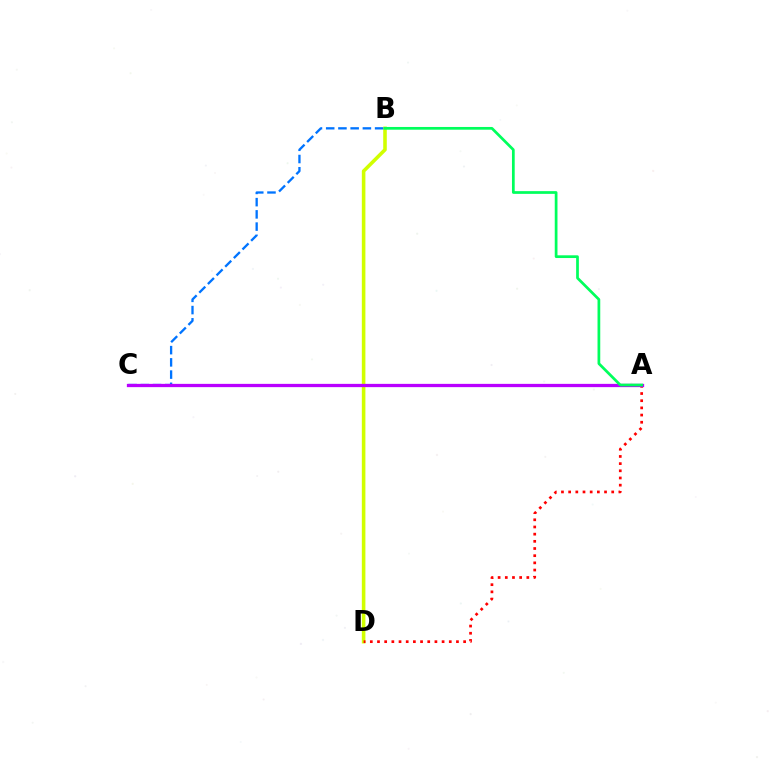{('B', 'D'): [{'color': '#d1ff00', 'line_style': 'solid', 'thickness': 2.57}], ('B', 'C'): [{'color': '#0074ff', 'line_style': 'dashed', 'thickness': 1.66}], ('A', 'D'): [{'color': '#ff0000', 'line_style': 'dotted', 'thickness': 1.95}], ('A', 'C'): [{'color': '#b900ff', 'line_style': 'solid', 'thickness': 2.36}], ('A', 'B'): [{'color': '#00ff5c', 'line_style': 'solid', 'thickness': 1.96}]}